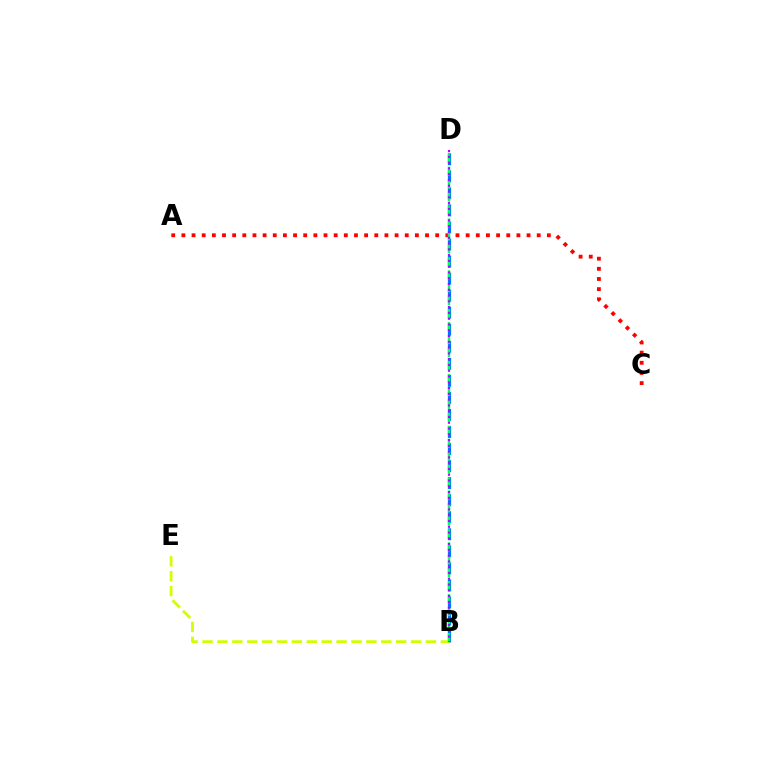{('B', 'D'): [{'color': '#0074ff', 'line_style': 'dashed', 'thickness': 2.32}, {'color': '#00ff5c', 'line_style': 'dashed', 'thickness': 1.76}, {'color': '#b900ff', 'line_style': 'dotted', 'thickness': 1.57}], ('A', 'C'): [{'color': '#ff0000', 'line_style': 'dotted', 'thickness': 2.76}], ('B', 'E'): [{'color': '#d1ff00', 'line_style': 'dashed', 'thickness': 2.02}]}